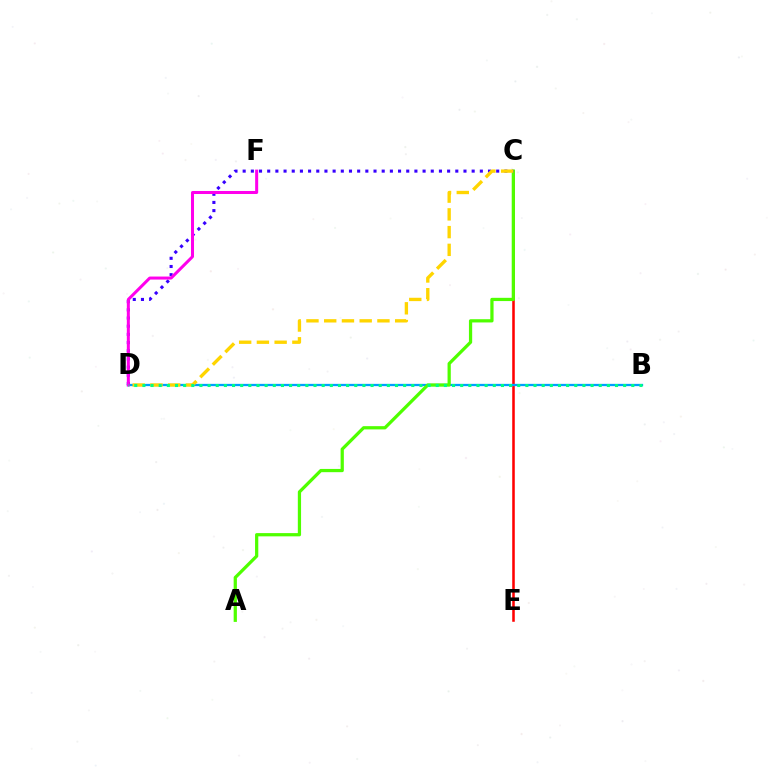{('C', 'E'): [{'color': '#ff0000', 'line_style': 'solid', 'thickness': 1.83}], ('B', 'D'): [{'color': '#009eff', 'line_style': 'solid', 'thickness': 1.64}, {'color': '#00ff86', 'line_style': 'dotted', 'thickness': 2.21}], ('A', 'C'): [{'color': '#4fff00', 'line_style': 'solid', 'thickness': 2.33}], ('C', 'D'): [{'color': '#3700ff', 'line_style': 'dotted', 'thickness': 2.22}, {'color': '#ffd500', 'line_style': 'dashed', 'thickness': 2.41}], ('D', 'F'): [{'color': '#ff00ed', 'line_style': 'solid', 'thickness': 2.17}]}